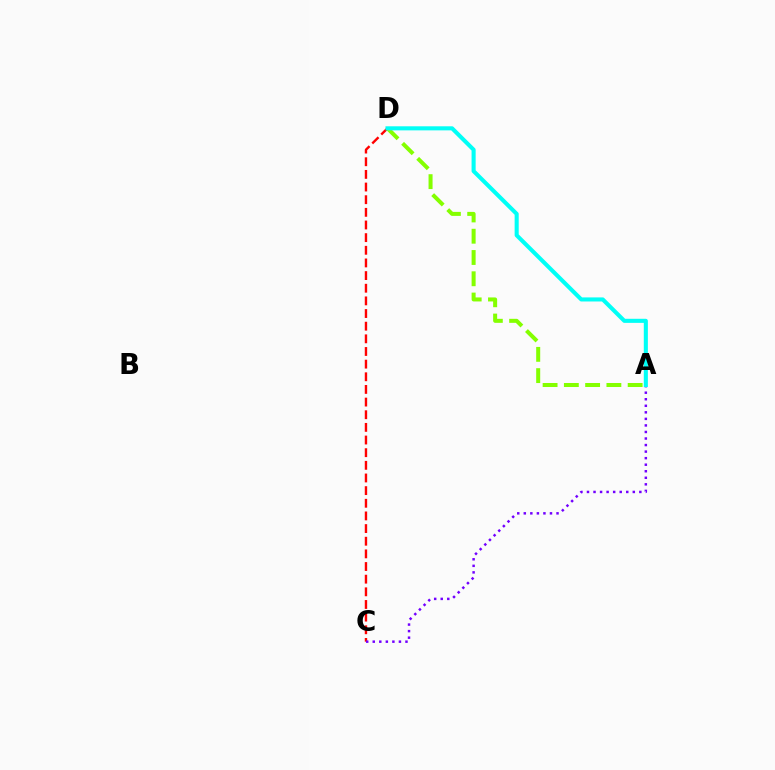{('C', 'D'): [{'color': '#ff0000', 'line_style': 'dashed', 'thickness': 1.72}], ('A', 'C'): [{'color': '#7200ff', 'line_style': 'dotted', 'thickness': 1.78}], ('A', 'D'): [{'color': '#84ff00', 'line_style': 'dashed', 'thickness': 2.89}, {'color': '#00fff6', 'line_style': 'solid', 'thickness': 2.93}]}